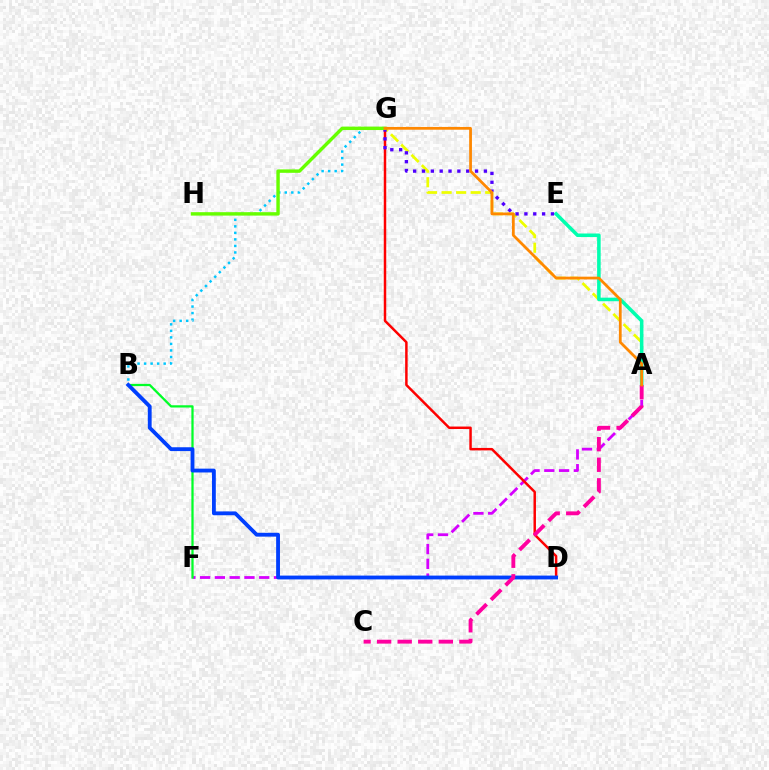{('B', 'G'): [{'color': '#00c7ff', 'line_style': 'dotted', 'thickness': 1.77}], ('A', 'F'): [{'color': '#d600ff', 'line_style': 'dashed', 'thickness': 2.01}], ('A', 'G'): [{'color': '#eeff00', 'line_style': 'dashed', 'thickness': 1.98}, {'color': '#ff8800', 'line_style': 'solid', 'thickness': 1.99}], ('A', 'E'): [{'color': '#00ffaf', 'line_style': 'solid', 'thickness': 2.56}], ('D', 'G'): [{'color': '#ff0000', 'line_style': 'solid', 'thickness': 1.78}], ('B', 'F'): [{'color': '#00ff27', 'line_style': 'solid', 'thickness': 1.62}], ('B', 'D'): [{'color': '#003fff', 'line_style': 'solid', 'thickness': 2.76}], ('E', 'G'): [{'color': '#4f00ff', 'line_style': 'dotted', 'thickness': 2.4}], ('G', 'H'): [{'color': '#66ff00', 'line_style': 'solid', 'thickness': 2.46}], ('A', 'C'): [{'color': '#ff00a0', 'line_style': 'dashed', 'thickness': 2.79}]}